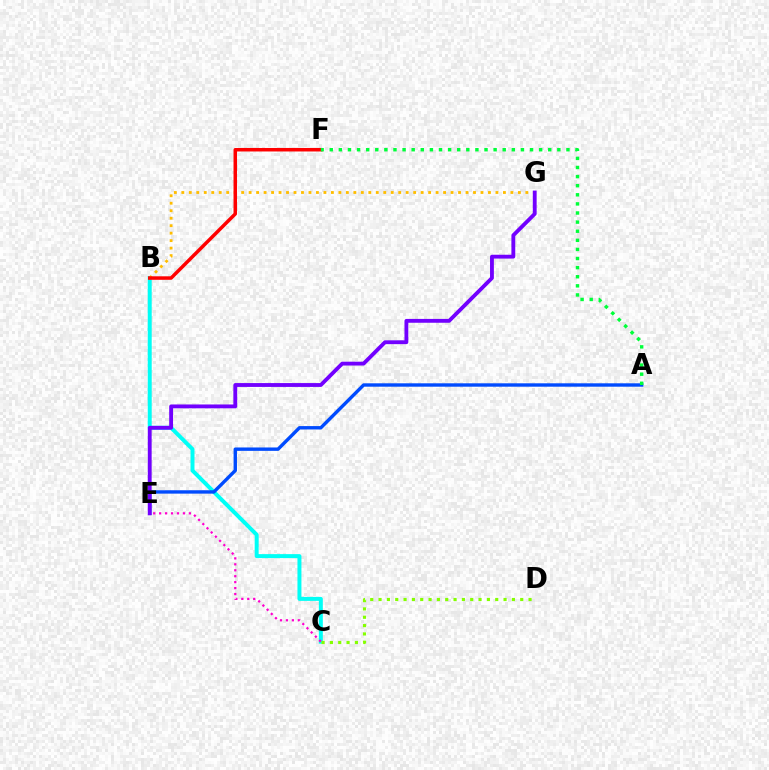{('B', 'C'): [{'color': '#00fff6', 'line_style': 'solid', 'thickness': 2.85}], ('C', 'E'): [{'color': '#ff00cf', 'line_style': 'dotted', 'thickness': 1.62}], ('C', 'D'): [{'color': '#84ff00', 'line_style': 'dotted', 'thickness': 2.26}], ('B', 'G'): [{'color': '#ffbd00', 'line_style': 'dotted', 'thickness': 2.03}], ('B', 'F'): [{'color': '#ff0000', 'line_style': 'solid', 'thickness': 2.53}], ('A', 'E'): [{'color': '#004bff', 'line_style': 'solid', 'thickness': 2.44}], ('E', 'G'): [{'color': '#7200ff', 'line_style': 'solid', 'thickness': 2.77}], ('A', 'F'): [{'color': '#00ff39', 'line_style': 'dotted', 'thickness': 2.47}]}